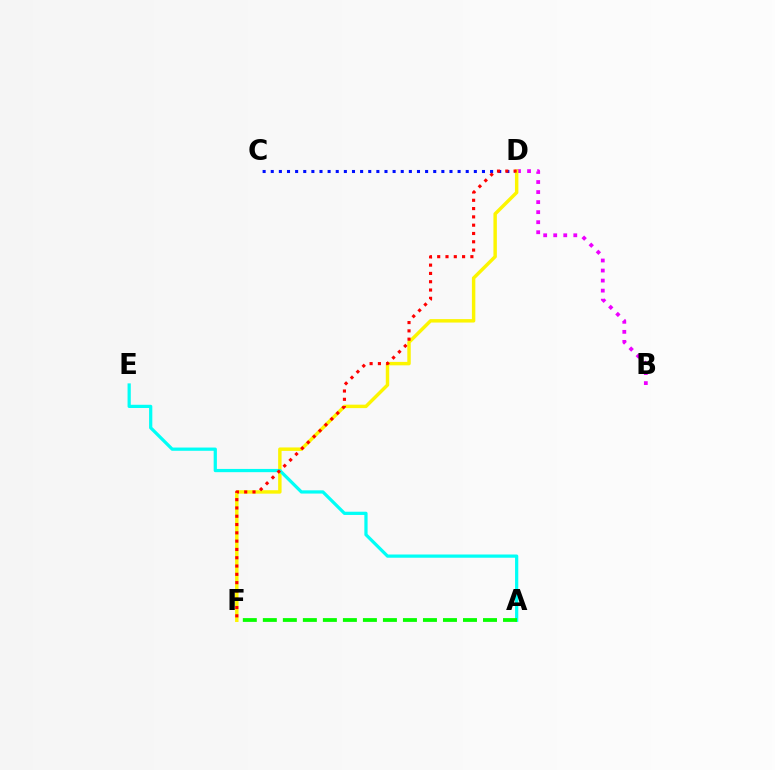{('B', 'D'): [{'color': '#ee00ff', 'line_style': 'dotted', 'thickness': 2.73}], ('C', 'D'): [{'color': '#0010ff', 'line_style': 'dotted', 'thickness': 2.21}], ('D', 'F'): [{'color': '#fcf500', 'line_style': 'solid', 'thickness': 2.48}, {'color': '#ff0000', 'line_style': 'dotted', 'thickness': 2.25}], ('A', 'E'): [{'color': '#00fff6', 'line_style': 'solid', 'thickness': 2.33}], ('A', 'F'): [{'color': '#08ff00', 'line_style': 'dashed', 'thickness': 2.72}]}